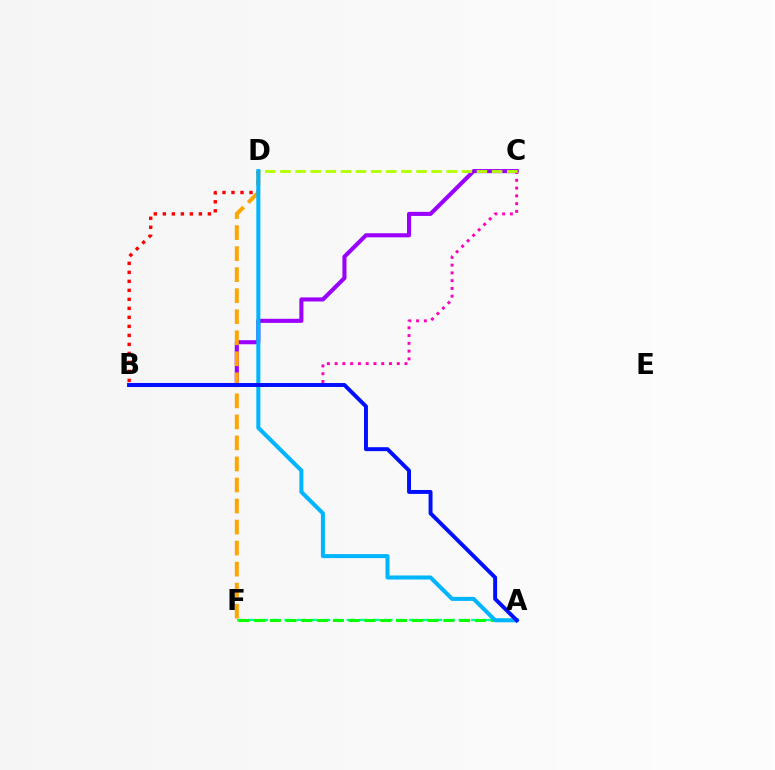{('A', 'F'): [{'color': '#00ff9d', 'line_style': 'dashed', 'thickness': 1.69}, {'color': '#08ff00', 'line_style': 'dashed', 'thickness': 2.14}], ('B', 'C'): [{'color': '#9b00ff', 'line_style': 'solid', 'thickness': 2.93}, {'color': '#ff00bd', 'line_style': 'dotted', 'thickness': 2.11}], ('D', 'F'): [{'color': '#ffa500', 'line_style': 'dashed', 'thickness': 2.86}], ('B', 'D'): [{'color': '#ff0000', 'line_style': 'dotted', 'thickness': 2.45}], ('C', 'D'): [{'color': '#b3ff00', 'line_style': 'dashed', 'thickness': 2.05}], ('A', 'D'): [{'color': '#00b5ff', 'line_style': 'solid', 'thickness': 2.91}], ('A', 'B'): [{'color': '#0010ff', 'line_style': 'solid', 'thickness': 2.83}]}